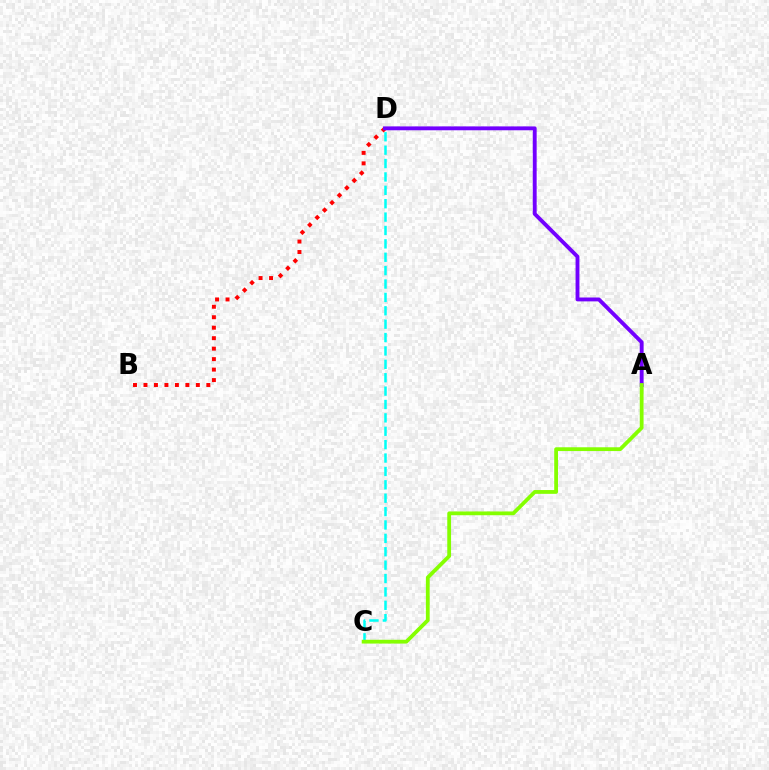{('C', 'D'): [{'color': '#00fff6', 'line_style': 'dashed', 'thickness': 1.82}], ('B', 'D'): [{'color': '#ff0000', 'line_style': 'dotted', 'thickness': 2.85}], ('A', 'D'): [{'color': '#7200ff', 'line_style': 'solid', 'thickness': 2.79}], ('A', 'C'): [{'color': '#84ff00', 'line_style': 'solid', 'thickness': 2.73}]}